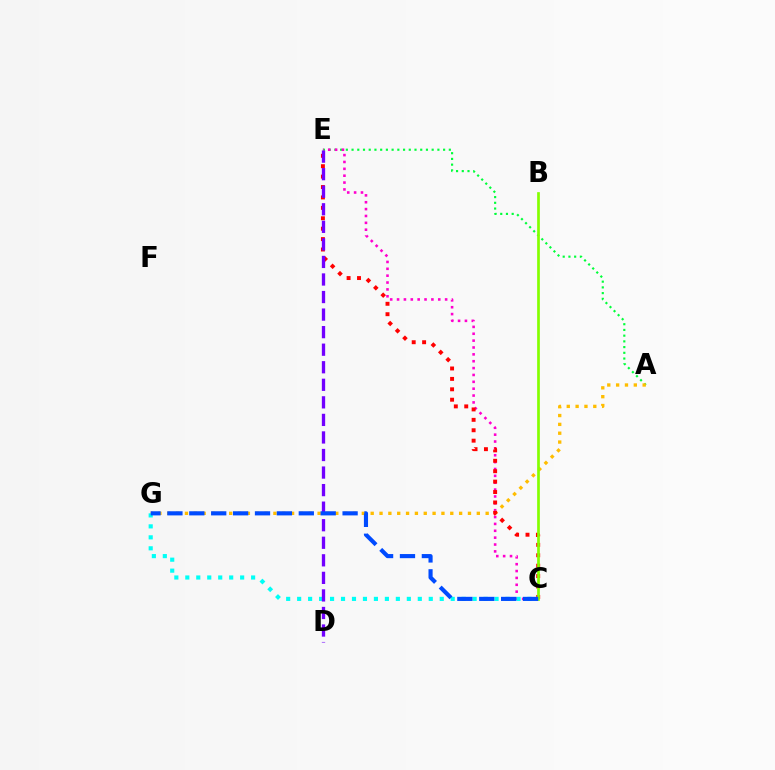{('A', 'E'): [{'color': '#00ff39', 'line_style': 'dotted', 'thickness': 1.55}], ('C', 'E'): [{'color': '#ff00cf', 'line_style': 'dotted', 'thickness': 1.87}, {'color': '#ff0000', 'line_style': 'dotted', 'thickness': 2.83}], ('A', 'G'): [{'color': '#ffbd00', 'line_style': 'dotted', 'thickness': 2.4}], ('C', 'G'): [{'color': '#00fff6', 'line_style': 'dotted', 'thickness': 2.98}, {'color': '#004bff', 'line_style': 'dashed', 'thickness': 2.97}], ('D', 'E'): [{'color': '#7200ff', 'line_style': 'dashed', 'thickness': 2.38}], ('B', 'C'): [{'color': '#84ff00', 'line_style': 'solid', 'thickness': 1.94}]}